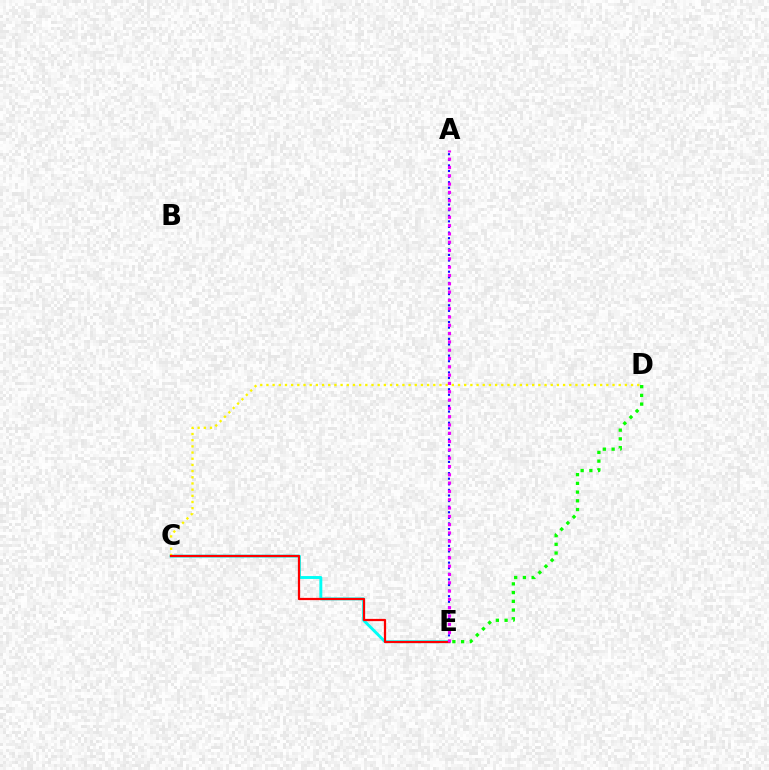{('C', 'E'): [{'color': '#00fff6', 'line_style': 'solid', 'thickness': 2.09}, {'color': '#ff0000', 'line_style': 'solid', 'thickness': 1.62}], ('C', 'D'): [{'color': '#fcf500', 'line_style': 'dotted', 'thickness': 1.68}], ('D', 'E'): [{'color': '#08ff00', 'line_style': 'dotted', 'thickness': 2.37}], ('A', 'E'): [{'color': '#0010ff', 'line_style': 'dotted', 'thickness': 1.52}, {'color': '#ee00ff', 'line_style': 'dotted', 'thickness': 2.26}]}